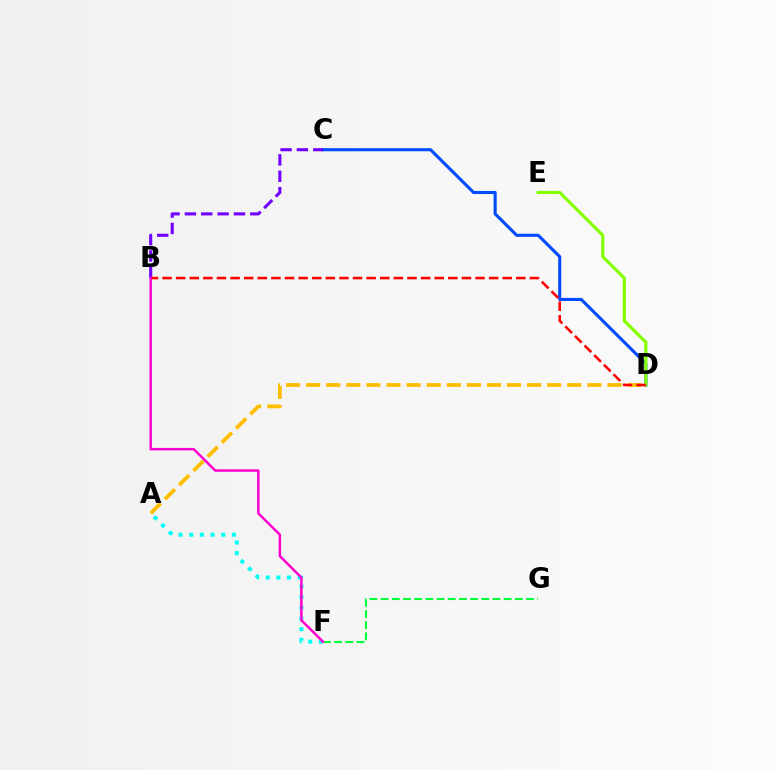{('C', 'D'): [{'color': '#004bff', 'line_style': 'solid', 'thickness': 2.23}], ('D', 'E'): [{'color': '#84ff00', 'line_style': 'solid', 'thickness': 2.27}], ('B', 'C'): [{'color': '#7200ff', 'line_style': 'dashed', 'thickness': 2.22}], ('A', 'F'): [{'color': '#00fff6', 'line_style': 'dotted', 'thickness': 2.9}], ('A', 'D'): [{'color': '#ffbd00', 'line_style': 'dashed', 'thickness': 2.73}], ('F', 'G'): [{'color': '#00ff39', 'line_style': 'dashed', 'thickness': 1.52}], ('B', 'D'): [{'color': '#ff0000', 'line_style': 'dashed', 'thickness': 1.85}], ('B', 'F'): [{'color': '#ff00cf', 'line_style': 'solid', 'thickness': 1.78}]}